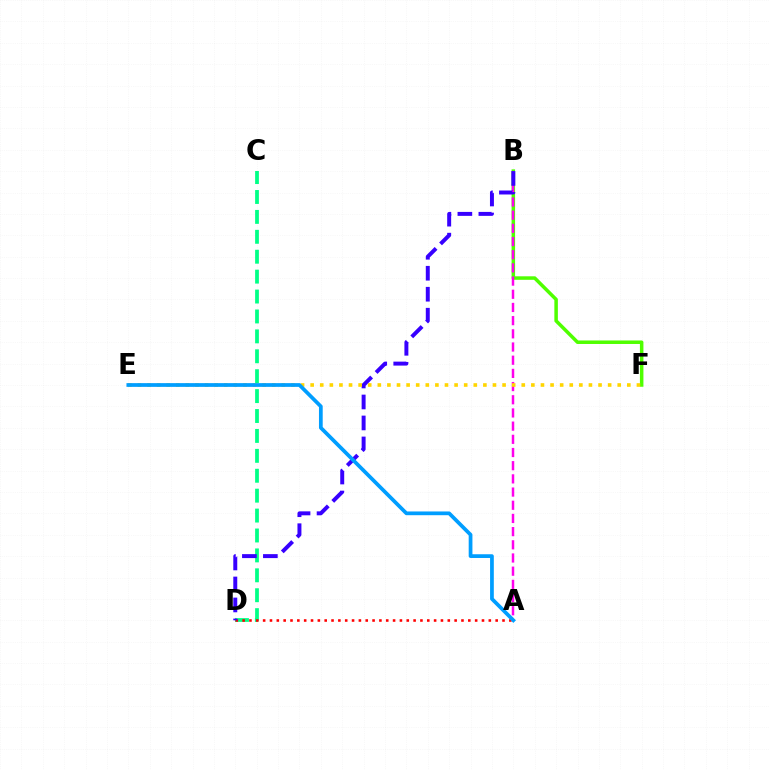{('B', 'F'): [{'color': '#4fff00', 'line_style': 'solid', 'thickness': 2.53}], ('A', 'B'): [{'color': '#ff00ed', 'line_style': 'dashed', 'thickness': 1.79}], ('C', 'D'): [{'color': '#00ff86', 'line_style': 'dashed', 'thickness': 2.71}], ('A', 'D'): [{'color': '#ff0000', 'line_style': 'dotted', 'thickness': 1.86}], ('B', 'D'): [{'color': '#3700ff', 'line_style': 'dashed', 'thickness': 2.85}], ('E', 'F'): [{'color': '#ffd500', 'line_style': 'dotted', 'thickness': 2.61}], ('A', 'E'): [{'color': '#009eff', 'line_style': 'solid', 'thickness': 2.69}]}